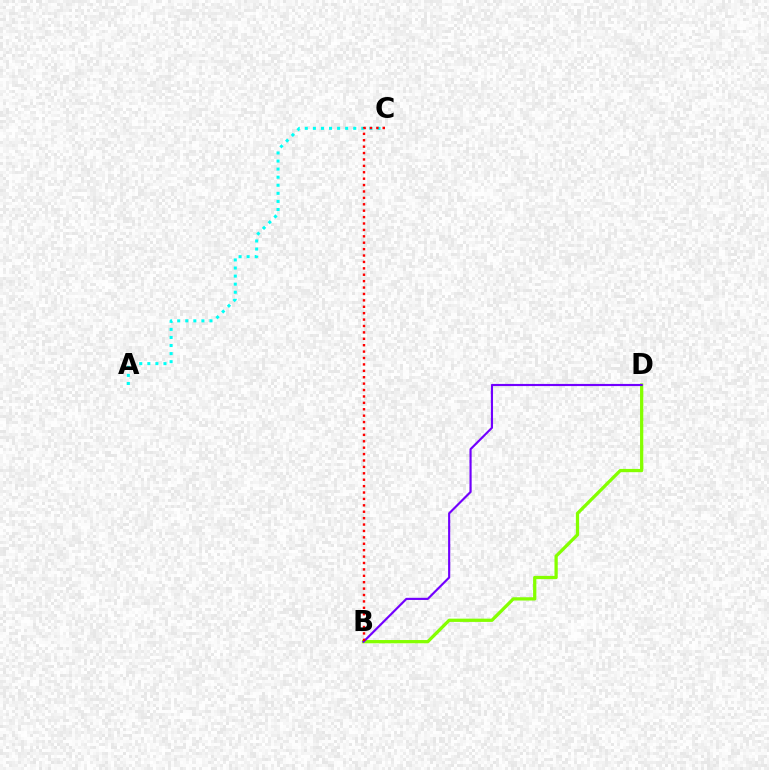{('B', 'D'): [{'color': '#84ff00', 'line_style': 'solid', 'thickness': 2.35}, {'color': '#7200ff', 'line_style': 'solid', 'thickness': 1.55}], ('A', 'C'): [{'color': '#00fff6', 'line_style': 'dotted', 'thickness': 2.19}], ('B', 'C'): [{'color': '#ff0000', 'line_style': 'dotted', 'thickness': 1.74}]}